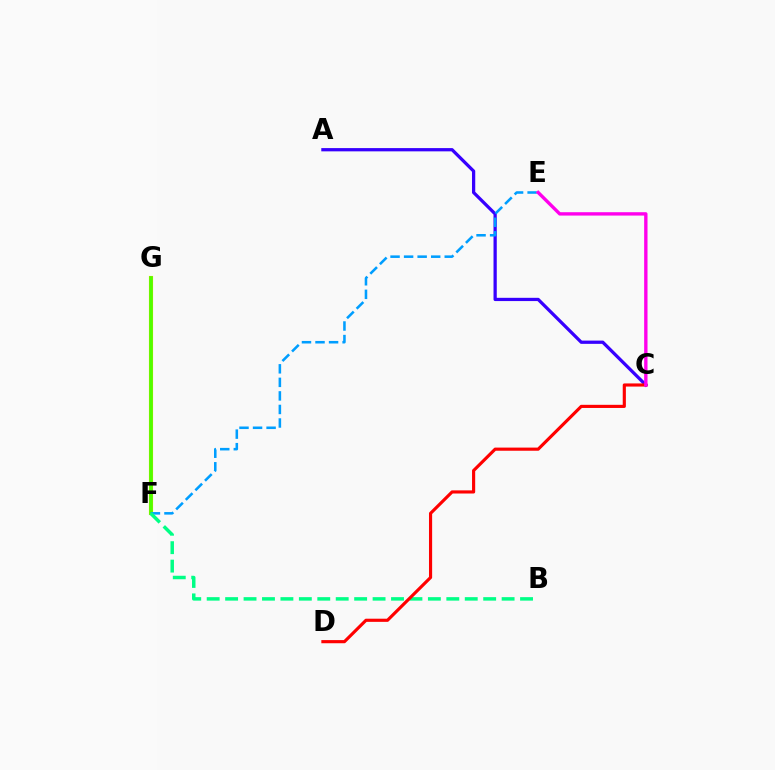{('A', 'C'): [{'color': '#3700ff', 'line_style': 'solid', 'thickness': 2.34}], ('F', 'G'): [{'color': '#ffd500', 'line_style': 'solid', 'thickness': 2.99}, {'color': '#4fff00', 'line_style': 'solid', 'thickness': 2.64}], ('E', 'F'): [{'color': '#009eff', 'line_style': 'dashed', 'thickness': 1.84}], ('B', 'F'): [{'color': '#00ff86', 'line_style': 'dashed', 'thickness': 2.5}], ('C', 'D'): [{'color': '#ff0000', 'line_style': 'solid', 'thickness': 2.26}], ('C', 'E'): [{'color': '#ff00ed', 'line_style': 'solid', 'thickness': 2.42}]}